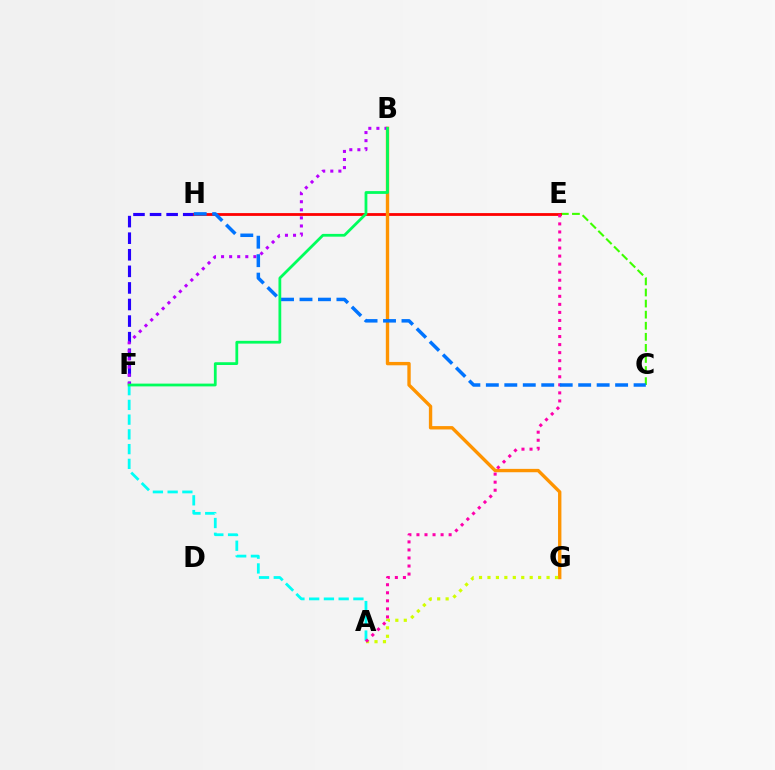{('F', 'H'): [{'color': '#2500ff', 'line_style': 'dashed', 'thickness': 2.25}], ('C', 'E'): [{'color': '#3dff00', 'line_style': 'dashed', 'thickness': 1.51}], ('E', 'H'): [{'color': '#ff0000', 'line_style': 'solid', 'thickness': 2.01}], ('B', 'G'): [{'color': '#ff9400', 'line_style': 'solid', 'thickness': 2.42}], ('B', 'F'): [{'color': '#b900ff', 'line_style': 'dotted', 'thickness': 2.2}, {'color': '#00ff5c', 'line_style': 'solid', 'thickness': 2.0}], ('A', 'G'): [{'color': '#d1ff00', 'line_style': 'dotted', 'thickness': 2.29}], ('A', 'F'): [{'color': '#00fff6', 'line_style': 'dashed', 'thickness': 2.0}], ('A', 'E'): [{'color': '#ff00ac', 'line_style': 'dotted', 'thickness': 2.19}], ('C', 'H'): [{'color': '#0074ff', 'line_style': 'dashed', 'thickness': 2.51}]}